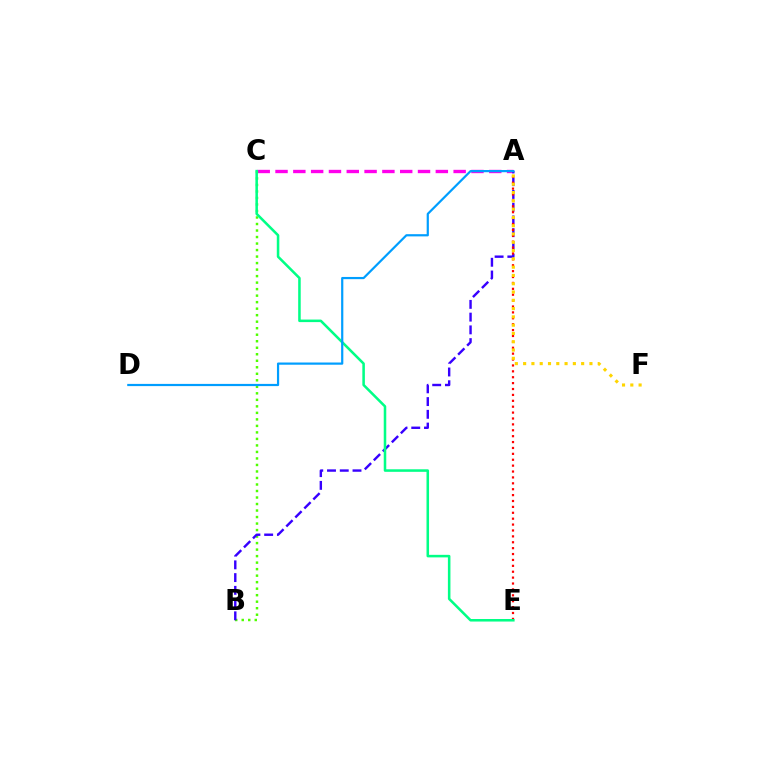{('A', 'C'): [{'color': '#ff00ed', 'line_style': 'dashed', 'thickness': 2.42}], ('B', 'C'): [{'color': '#4fff00', 'line_style': 'dotted', 'thickness': 1.77}], ('A', 'B'): [{'color': '#3700ff', 'line_style': 'dashed', 'thickness': 1.73}], ('A', 'E'): [{'color': '#ff0000', 'line_style': 'dotted', 'thickness': 1.6}], ('A', 'F'): [{'color': '#ffd500', 'line_style': 'dotted', 'thickness': 2.25}], ('C', 'E'): [{'color': '#00ff86', 'line_style': 'solid', 'thickness': 1.83}], ('A', 'D'): [{'color': '#009eff', 'line_style': 'solid', 'thickness': 1.59}]}